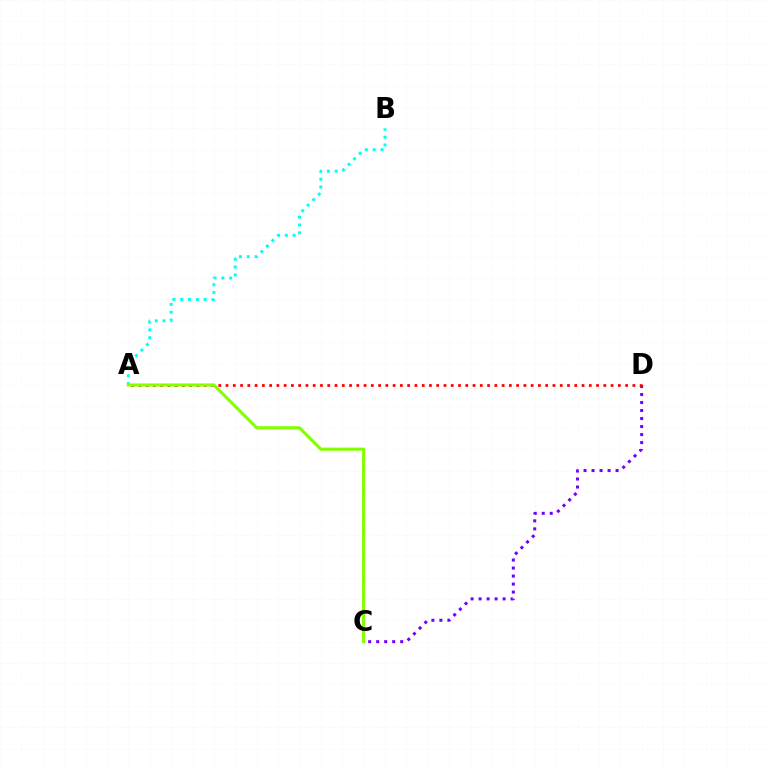{('C', 'D'): [{'color': '#7200ff', 'line_style': 'dotted', 'thickness': 2.18}], ('A', 'B'): [{'color': '#00fff6', 'line_style': 'dotted', 'thickness': 2.12}], ('A', 'D'): [{'color': '#ff0000', 'line_style': 'dotted', 'thickness': 1.97}], ('A', 'C'): [{'color': '#84ff00', 'line_style': 'solid', 'thickness': 2.24}]}